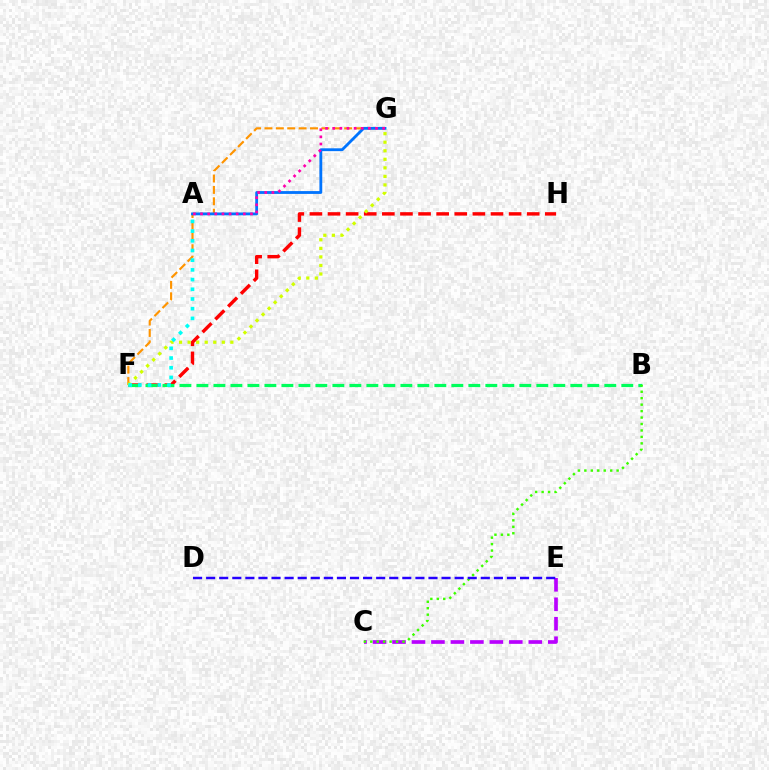{('C', 'E'): [{'color': '#b900ff', 'line_style': 'dashed', 'thickness': 2.65}], ('F', 'H'): [{'color': '#ff0000', 'line_style': 'dashed', 'thickness': 2.46}], ('F', 'G'): [{'color': '#ff9400', 'line_style': 'dashed', 'thickness': 1.55}, {'color': '#d1ff00', 'line_style': 'dotted', 'thickness': 2.32}], ('B', 'F'): [{'color': '#00ff5c', 'line_style': 'dashed', 'thickness': 2.31}], ('A', 'G'): [{'color': '#0074ff', 'line_style': 'solid', 'thickness': 2.03}, {'color': '#ff00ac', 'line_style': 'dotted', 'thickness': 1.94}], ('B', 'C'): [{'color': '#3dff00', 'line_style': 'dotted', 'thickness': 1.75}], ('D', 'E'): [{'color': '#2500ff', 'line_style': 'dashed', 'thickness': 1.78}], ('A', 'F'): [{'color': '#00fff6', 'line_style': 'dotted', 'thickness': 2.64}]}